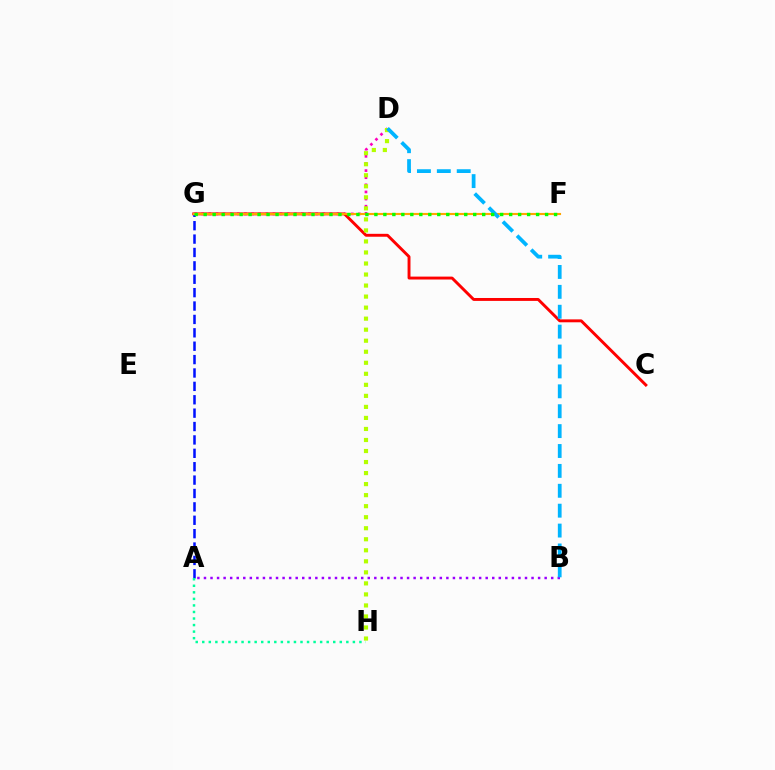{('D', 'G'): [{'color': '#ff00bd', 'line_style': 'dotted', 'thickness': 1.94}], ('A', 'B'): [{'color': '#9b00ff', 'line_style': 'dotted', 'thickness': 1.78}], ('C', 'G'): [{'color': '#ff0000', 'line_style': 'solid', 'thickness': 2.09}], ('A', 'G'): [{'color': '#0010ff', 'line_style': 'dashed', 'thickness': 1.82}], ('F', 'G'): [{'color': '#ffa500', 'line_style': 'solid', 'thickness': 1.54}, {'color': '#08ff00', 'line_style': 'dotted', 'thickness': 2.44}], ('A', 'H'): [{'color': '#00ff9d', 'line_style': 'dotted', 'thickness': 1.78}], ('D', 'H'): [{'color': '#b3ff00', 'line_style': 'dotted', 'thickness': 3.0}], ('B', 'D'): [{'color': '#00b5ff', 'line_style': 'dashed', 'thickness': 2.7}]}